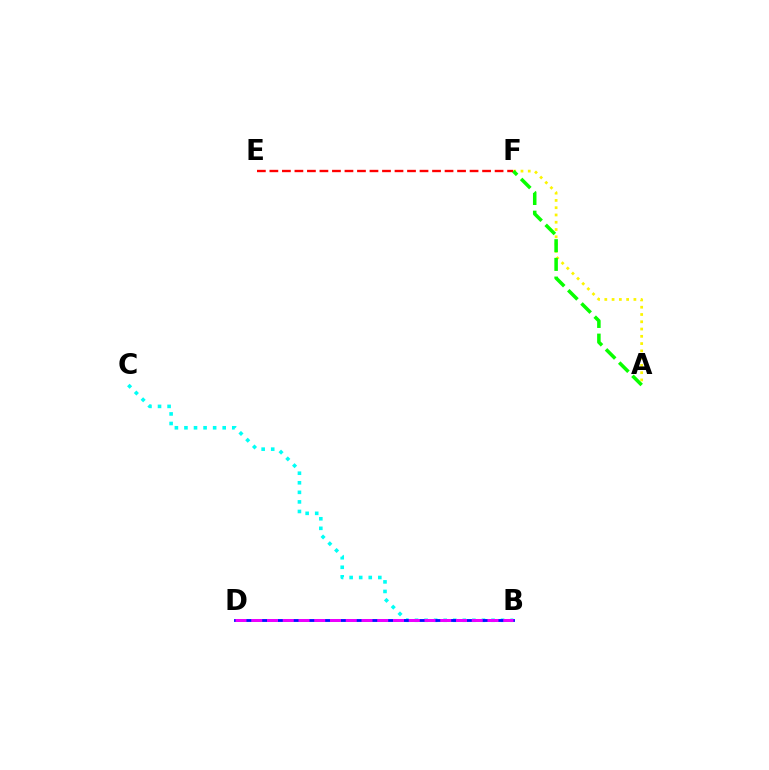{('A', 'F'): [{'color': '#fcf500', 'line_style': 'dotted', 'thickness': 1.98}, {'color': '#08ff00', 'line_style': 'dashed', 'thickness': 2.54}], ('B', 'C'): [{'color': '#00fff6', 'line_style': 'dotted', 'thickness': 2.6}], ('E', 'F'): [{'color': '#ff0000', 'line_style': 'dashed', 'thickness': 1.7}], ('B', 'D'): [{'color': '#0010ff', 'line_style': 'solid', 'thickness': 2.04}, {'color': '#ee00ff', 'line_style': 'dashed', 'thickness': 2.14}]}